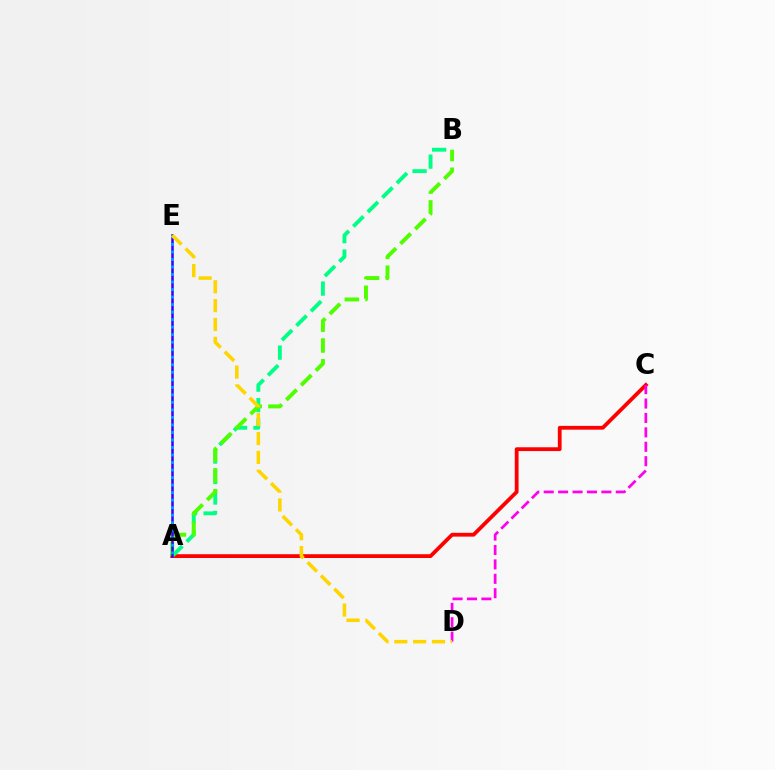{('A', 'C'): [{'color': '#ff0000', 'line_style': 'solid', 'thickness': 2.74}], ('A', 'B'): [{'color': '#00ff86', 'line_style': 'dashed', 'thickness': 2.78}, {'color': '#4fff00', 'line_style': 'dashed', 'thickness': 2.83}], ('C', 'D'): [{'color': '#ff00ed', 'line_style': 'dashed', 'thickness': 1.96}], ('A', 'E'): [{'color': '#3700ff', 'line_style': 'solid', 'thickness': 1.83}, {'color': '#009eff', 'line_style': 'dotted', 'thickness': 2.04}], ('D', 'E'): [{'color': '#ffd500', 'line_style': 'dashed', 'thickness': 2.56}]}